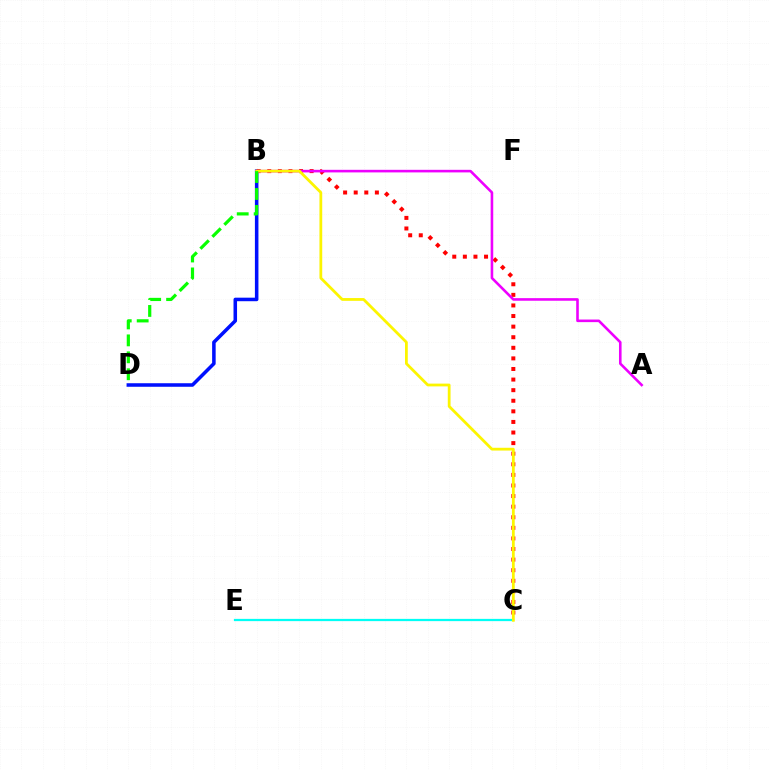{('B', 'D'): [{'color': '#0010ff', 'line_style': 'solid', 'thickness': 2.55}, {'color': '#08ff00', 'line_style': 'dashed', 'thickness': 2.3}], ('B', 'C'): [{'color': '#ff0000', 'line_style': 'dotted', 'thickness': 2.88}, {'color': '#fcf500', 'line_style': 'solid', 'thickness': 2.0}], ('C', 'E'): [{'color': '#00fff6', 'line_style': 'solid', 'thickness': 1.62}], ('A', 'B'): [{'color': '#ee00ff', 'line_style': 'solid', 'thickness': 1.87}]}